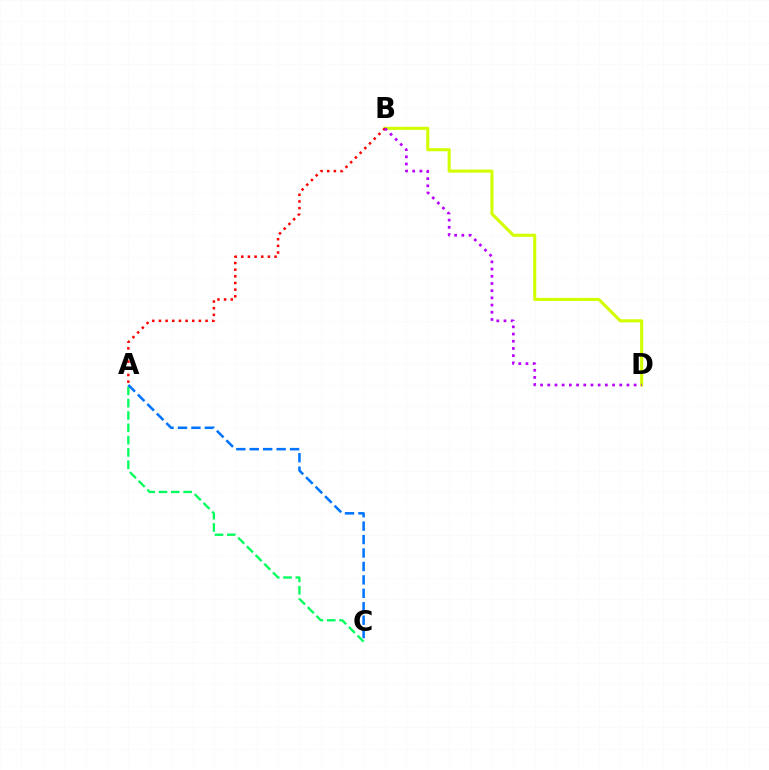{('B', 'D'): [{'color': '#d1ff00', 'line_style': 'solid', 'thickness': 2.22}, {'color': '#b900ff', 'line_style': 'dotted', 'thickness': 1.96}], ('A', 'C'): [{'color': '#00ff5c', 'line_style': 'dashed', 'thickness': 1.67}, {'color': '#0074ff', 'line_style': 'dashed', 'thickness': 1.83}], ('A', 'B'): [{'color': '#ff0000', 'line_style': 'dotted', 'thickness': 1.81}]}